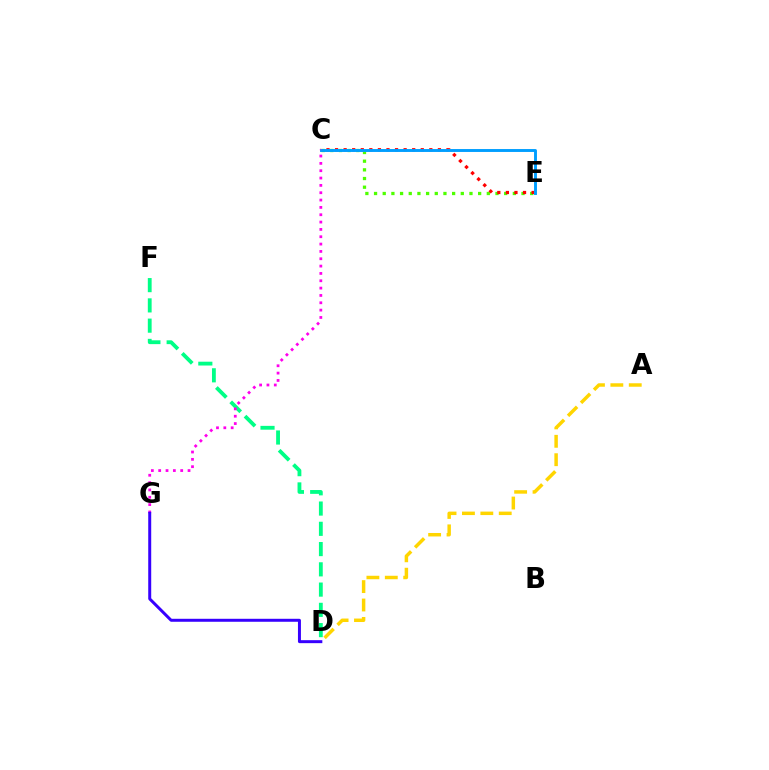{('D', 'F'): [{'color': '#00ff86', 'line_style': 'dashed', 'thickness': 2.75}], ('C', 'E'): [{'color': '#4fff00', 'line_style': 'dotted', 'thickness': 2.36}, {'color': '#ff0000', 'line_style': 'dotted', 'thickness': 2.33}, {'color': '#009eff', 'line_style': 'solid', 'thickness': 2.09}], ('A', 'D'): [{'color': '#ffd500', 'line_style': 'dashed', 'thickness': 2.5}], ('C', 'G'): [{'color': '#ff00ed', 'line_style': 'dotted', 'thickness': 1.99}], ('D', 'G'): [{'color': '#3700ff', 'line_style': 'solid', 'thickness': 2.15}]}